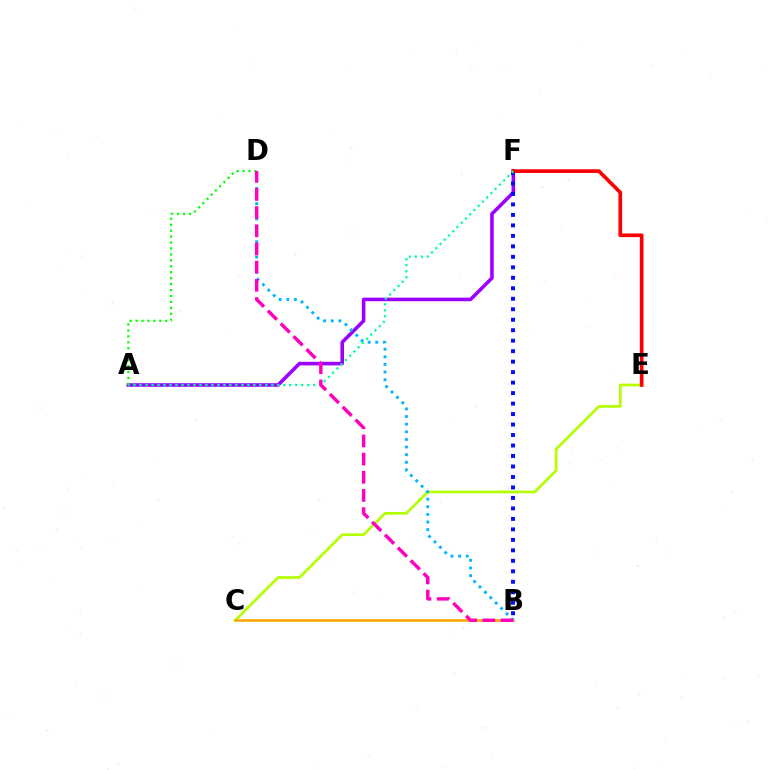{('C', 'E'): [{'color': '#b3ff00', 'line_style': 'solid', 'thickness': 1.94}], ('B', 'C'): [{'color': '#ffa500', 'line_style': 'solid', 'thickness': 1.83}], ('A', 'F'): [{'color': '#9b00ff', 'line_style': 'solid', 'thickness': 2.57}, {'color': '#00ff9d', 'line_style': 'dotted', 'thickness': 1.63}], ('B', 'F'): [{'color': '#0010ff', 'line_style': 'dotted', 'thickness': 2.85}], ('E', 'F'): [{'color': '#ff0000', 'line_style': 'solid', 'thickness': 2.64}], ('A', 'D'): [{'color': '#08ff00', 'line_style': 'dotted', 'thickness': 1.61}], ('B', 'D'): [{'color': '#00b5ff', 'line_style': 'dotted', 'thickness': 2.07}, {'color': '#ff00bd', 'line_style': 'dashed', 'thickness': 2.47}]}